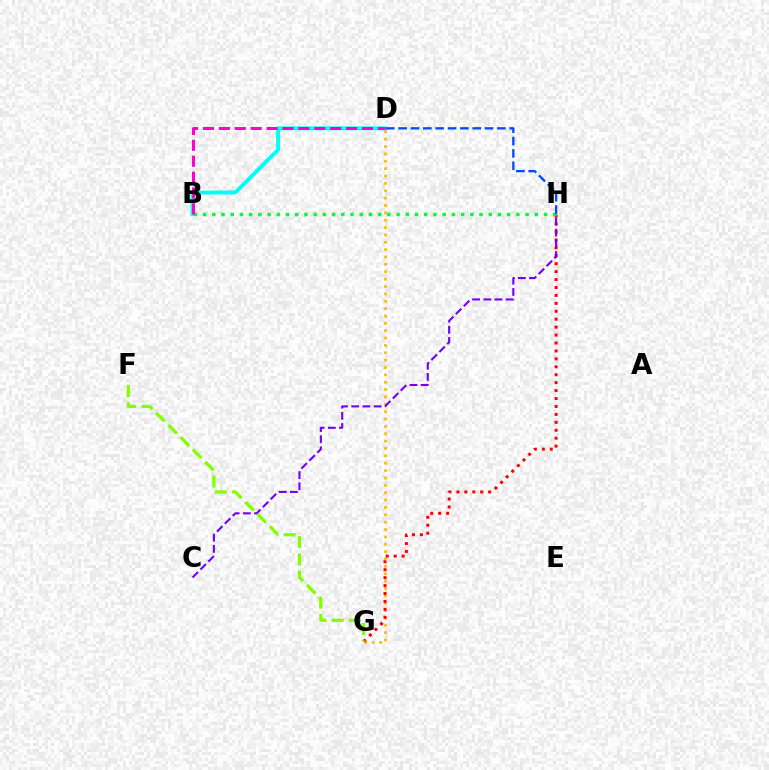{('D', 'G'): [{'color': '#ffbd00', 'line_style': 'dotted', 'thickness': 2.0}], ('B', 'D'): [{'color': '#00fff6', 'line_style': 'solid', 'thickness': 2.8}, {'color': '#ff00cf', 'line_style': 'dashed', 'thickness': 2.16}], ('G', 'H'): [{'color': '#ff0000', 'line_style': 'dotted', 'thickness': 2.15}], ('B', 'H'): [{'color': '#00ff39', 'line_style': 'dotted', 'thickness': 2.5}], ('F', 'G'): [{'color': '#84ff00', 'line_style': 'dashed', 'thickness': 2.35}], ('C', 'H'): [{'color': '#7200ff', 'line_style': 'dashed', 'thickness': 1.52}], ('D', 'H'): [{'color': '#004bff', 'line_style': 'dashed', 'thickness': 1.68}]}